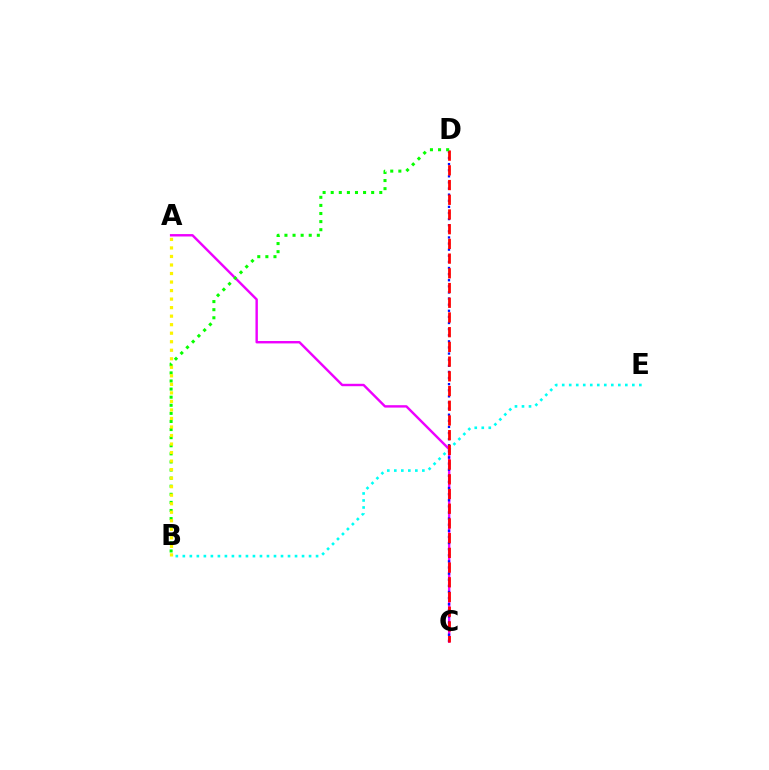{('B', 'E'): [{'color': '#00fff6', 'line_style': 'dotted', 'thickness': 1.91}], ('A', 'C'): [{'color': '#ee00ff', 'line_style': 'solid', 'thickness': 1.74}], ('C', 'D'): [{'color': '#0010ff', 'line_style': 'dotted', 'thickness': 1.66}, {'color': '#ff0000', 'line_style': 'dashed', 'thickness': 2.0}], ('B', 'D'): [{'color': '#08ff00', 'line_style': 'dotted', 'thickness': 2.2}], ('A', 'B'): [{'color': '#fcf500', 'line_style': 'dotted', 'thickness': 2.32}]}